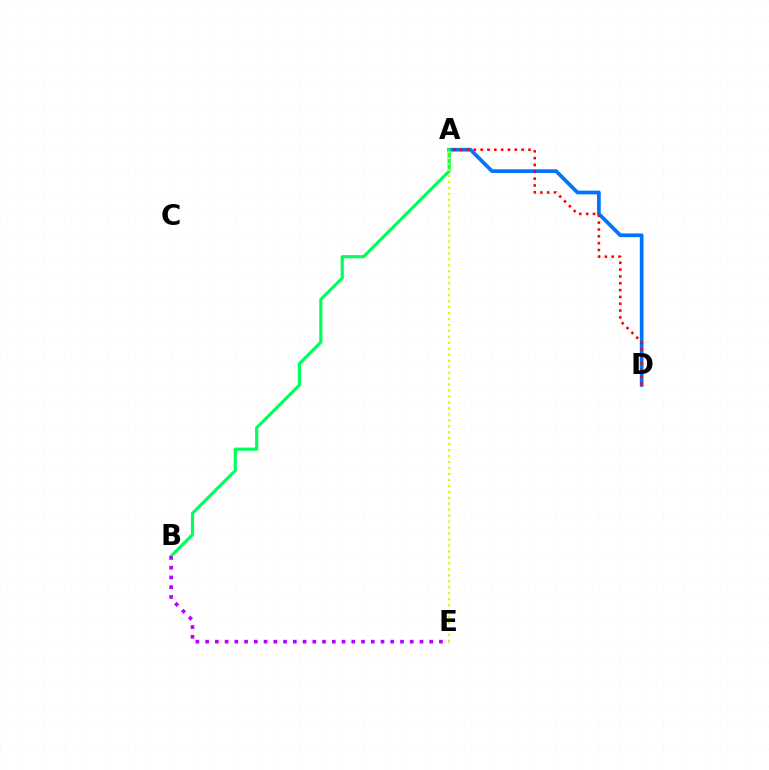{('A', 'D'): [{'color': '#0074ff', 'line_style': 'solid', 'thickness': 2.68}, {'color': '#ff0000', 'line_style': 'dotted', 'thickness': 1.86}], ('A', 'B'): [{'color': '#00ff5c', 'line_style': 'solid', 'thickness': 2.28}], ('B', 'E'): [{'color': '#b900ff', 'line_style': 'dotted', 'thickness': 2.65}], ('A', 'E'): [{'color': '#d1ff00', 'line_style': 'dotted', 'thickness': 1.62}]}